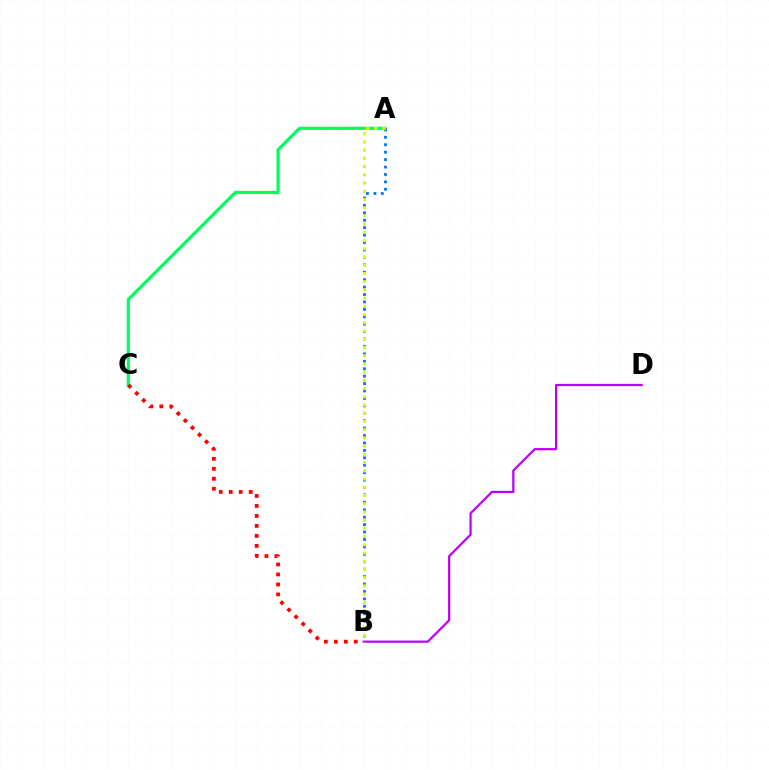{('A', 'C'): [{'color': '#00ff5c', 'line_style': 'solid', 'thickness': 2.28}], ('B', 'D'): [{'color': '#b900ff', 'line_style': 'solid', 'thickness': 1.6}], ('A', 'B'): [{'color': '#0074ff', 'line_style': 'dotted', 'thickness': 2.02}, {'color': '#d1ff00', 'line_style': 'dotted', 'thickness': 2.23}], ('B', 'C'): [{'color': '#ff0000', 'line_style': 'dotted', 'thickness': 2.71}]}